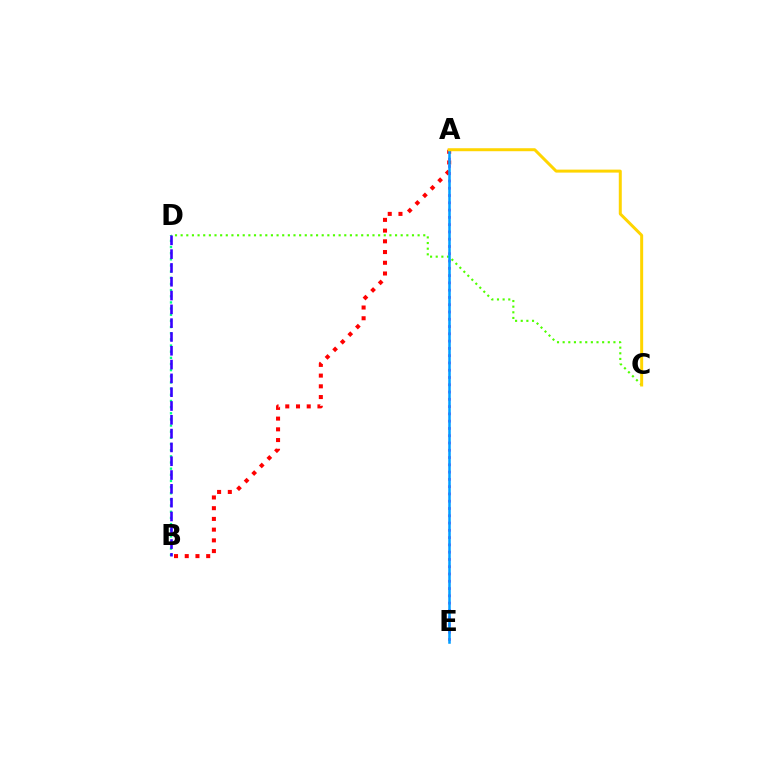{('A', 'E'): [{'color': '#ff00ed', 'line_style': 'dotted', 'thickness': 1.98}, {'color': '#009eff', 'line_style': 'solid', 'thickness': 1.83}], ('A', 'B'): [{'color': '#ff0000', 'line_style': 'dotted', 'thickness': 2.91}], ('B', 'D'): [{'color': '#00ff86', 'line_style': 'dotted', 'thickness': 1.67}, {'color': '#3700ff', 'line_style': 'dashed', 'thickness': 1.88}], ('C', 'D'): [{'color': '#4fff00', 'line_style': 'dotted', 'thickness': 1.53}], ('A', 'C'): [{'color': '#ffd500', 'line_style': 'solid', 'thickness': 2.15}]}